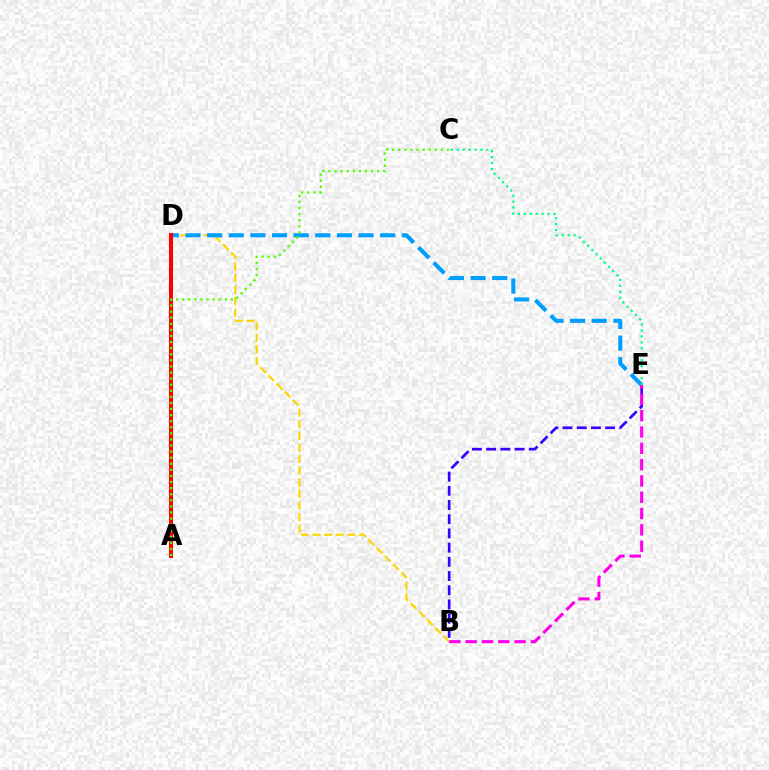{('B', 'D'): [{'color': '#ffd500', 'line_style': 'dashed', 'thickness': 1.57}], ('D', 'E'): [{'color': '#009eff', 'line_style': 'dashed', 'thickness': 2.94}], ('B', 'E'): [{'color': '#3700ff', 'line_style': 'dashed', 'thickness': 1.93}, {'color': '#ff00ed', 'line_style': 'dashed', 'thickness': 2.22}], ('A', 'D'): [{'color': '#ff0000', 'line_style': 'solid', 'thickness': 2.91}], ('C', 'E'): [{'color': '#00ff86', 'line_style': 'dotted', 'thickness': 1.61}], ('A', 'C'): [{'color': '#4fff00', 'line_style': 'dotted', 'thickness': 1.65}]}